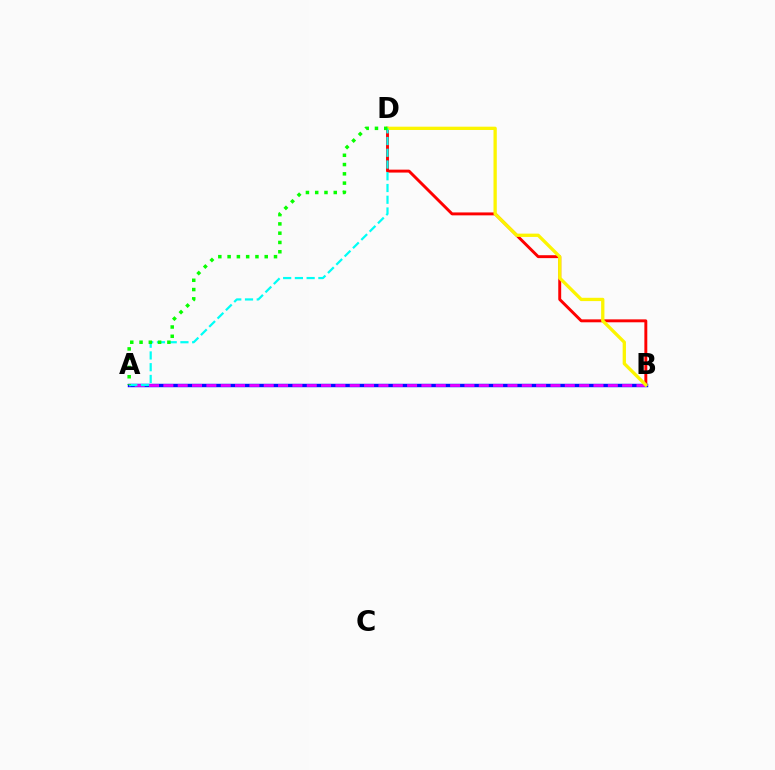{('B', 'D'): [{'color': '#ff0000', 'line_style': 'solid', 'thickness': 2.1}, {'color': '#fcf500', 'line_style': 'solid', 'thickness': 2.37}], ('A', 'B'): [{'color': '#0010ff', 'line_style': 'solid', 'thickness': 2.47}, {'color': '#ee00ff', 'line_style': 'dashed', 'thickness': 1.95}], ('A', 'D'): [{'color': '#00fff6', 'line_style': 'dashed', 'thickness': 1.6}, {'color': '#08ff00', 'line_style': 'dotted', 'thickness': 2.52}]}